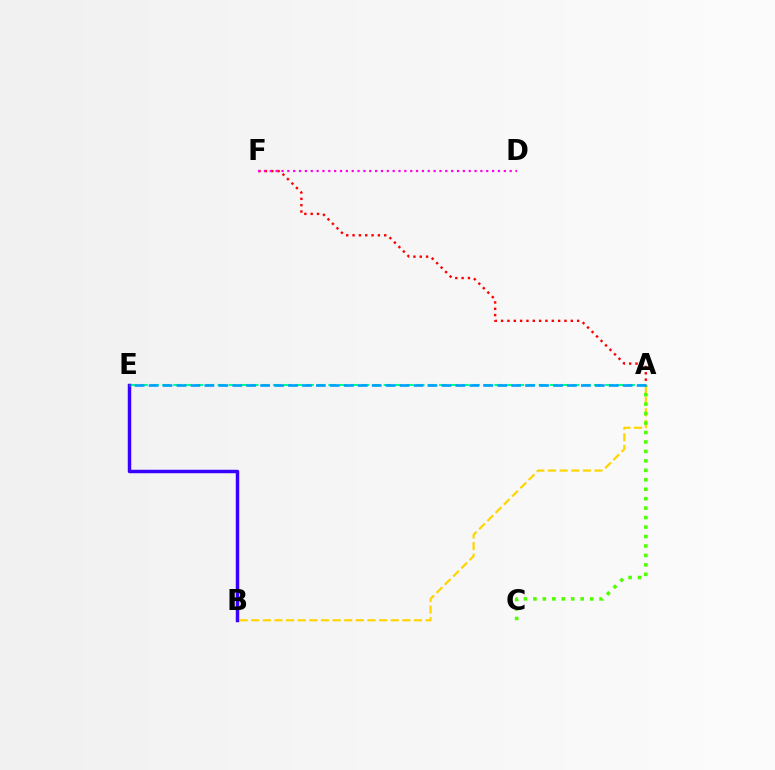{('A', 'E'): [{'color': '#00ff86', 'line_style': 'dashed', 'thickness': 1.5}, {'color': '#009eff', 'line_style': 'dashed', 'thickness': 1.89}], ('A', 'B'): [{'color': '#ffd500', 'line_style': 'dashed', 'thickness': 1.58}], ('A', 'C'): [{'color': '#4fff00', 'line_style': 'dotted', 'thickness': 2.57}], ('A', 'F'): [{'color': '#ff0000', 'line_style': 'dotted', 'thickness': 1.72}], ('B', 'E'): [{'color': '#3700ff', 'line_style': 'solid', 'thickness': 2.48}], ('D', 'F'): [{'color': '#ff00ed', 'line_style': 'dotted', 'thickness': 1.59}]}